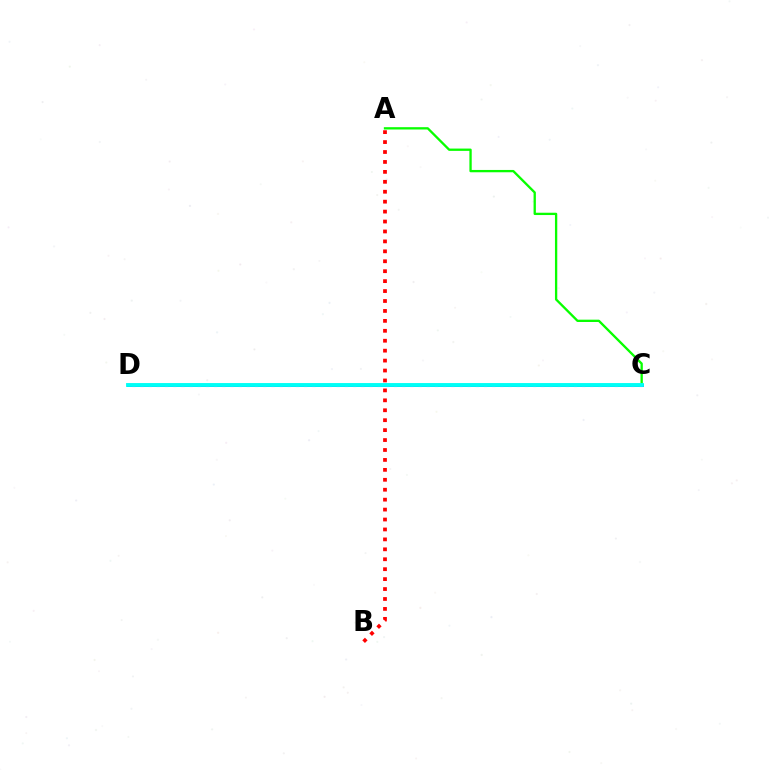{('A', 'B'): [{'color': '#ff0000', 'line_style': 'dotted', 'thickness': 2.7}], ('C', 'D'): [{'color': '#fcf500', 'line_style': 'dashed', 'thickness': 1.56}, {'color': '#0010ff', 'line_style': 'solid', 'thickness': 2.12}, {'color': '#ee00ff', 'line_style': 'dotted', 'thickness': 2.22}, {'color': '#00fff6', 'line_style': 'solid', 'thickness': 2.79}], ('A', 'C'): [{'color': '#08ff00', 'line_style': 'solid', 'thickness': 1.67}]}